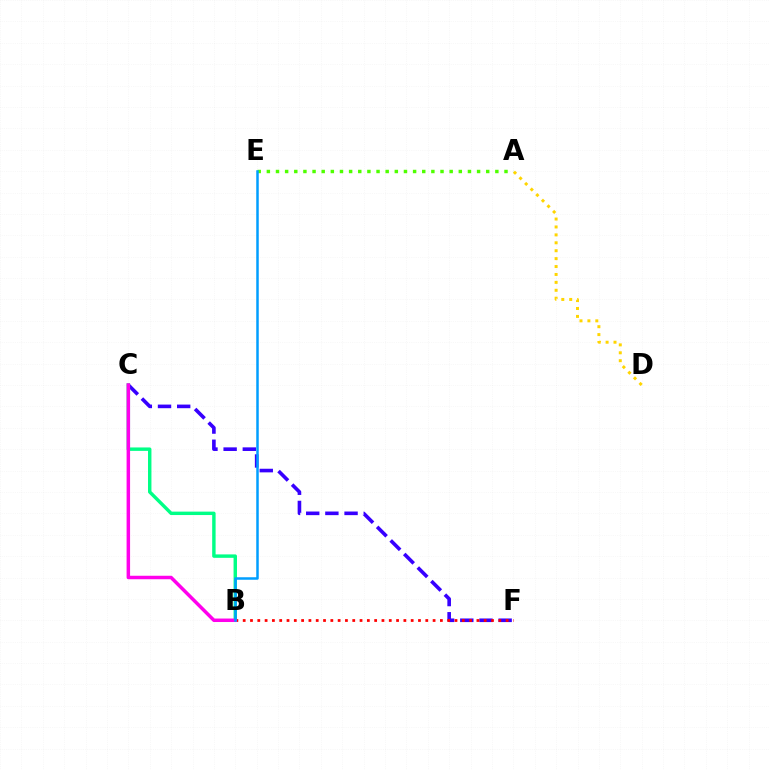{('A', 'D'): [{'color': '#ffd500', 'line_style': 'dotted', 'thickness': 2.15}], ('C', 'F'): [{'color': '#3700ff', 'line_style': 'dashed', 'thickness': 2.6}], ('B', 'C'): [{'color': '#00ff86', 'line_style': 'solid', 'thickness': 2.47}, {'color': '#ff00ed', 'line_style': 'solid', 'thickness': 2.51}], ('A', 'E'): [{'color': '#4fff00', 'line_style': 'dotted', 'thickness': 2.48}], ('B', 'F'): [{'color': '#ff0000', 'line_style': 'dotted', 'thickness': 1.98}], ('B', 'E'): [{'color': '#009eff', 'line_style': 'solid', 'thickness': 1.8}]}